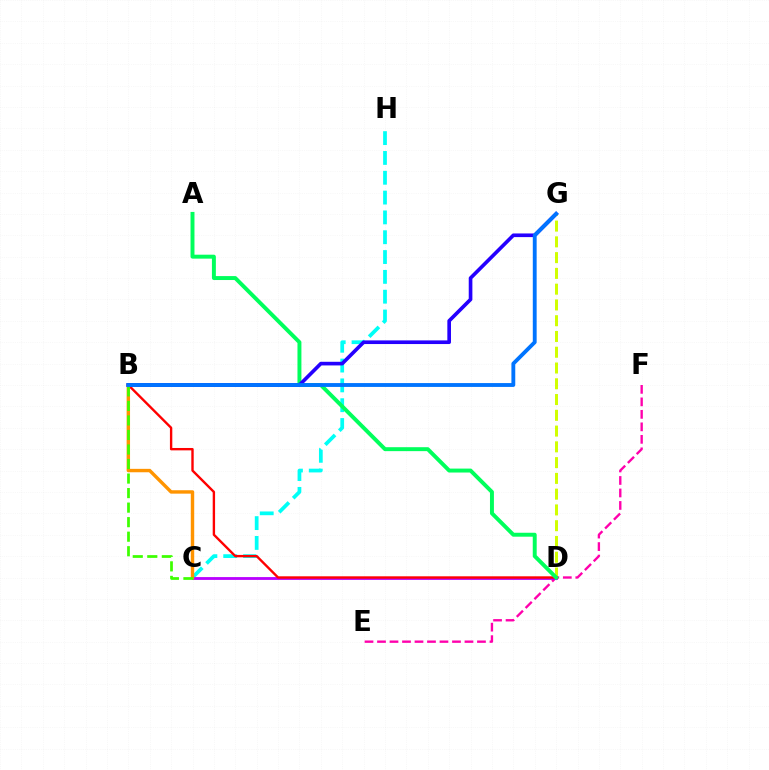{('C', 'H'): [{'color': '#00fff6', 'line_style': 'dashed', 'thickness': 2.69}], ('D', 'G'): [{'color': '#d1ff00', 'line_style': 'dashed', 'thickness': 2.14}], ('E', 'F'): [{'color': '#ff00ac', 'line_style': 'dashed', 'thickness': 1.7}], ('C', 'D'): [{'color': '#b900ff', 'line_style': 'solid', 'thickness': 2.03}], ('B', 'D'): [{'color': '#ff0000', 'line_style': 'solid', 'thickness': 1.71}], ('A', 'D'): [{'color': '#00ff5c', 'line_style': 'solid', 'thickness': 2.84}], ('B', 'C'): [{'color': '#ff9400', 'line_style': 'solid', 'thickness': 2.46}, {'color': '#3dff00', 'line_style': 'dashed', 'thickness': 1.97}], ('B', 'G'): [{'color': '#2500ff', 'line_style': 'solid', 'thickness': 2.63}, {'color': '#0074ff', 'line_style': 'solid', 'thickness': 2.77}]}